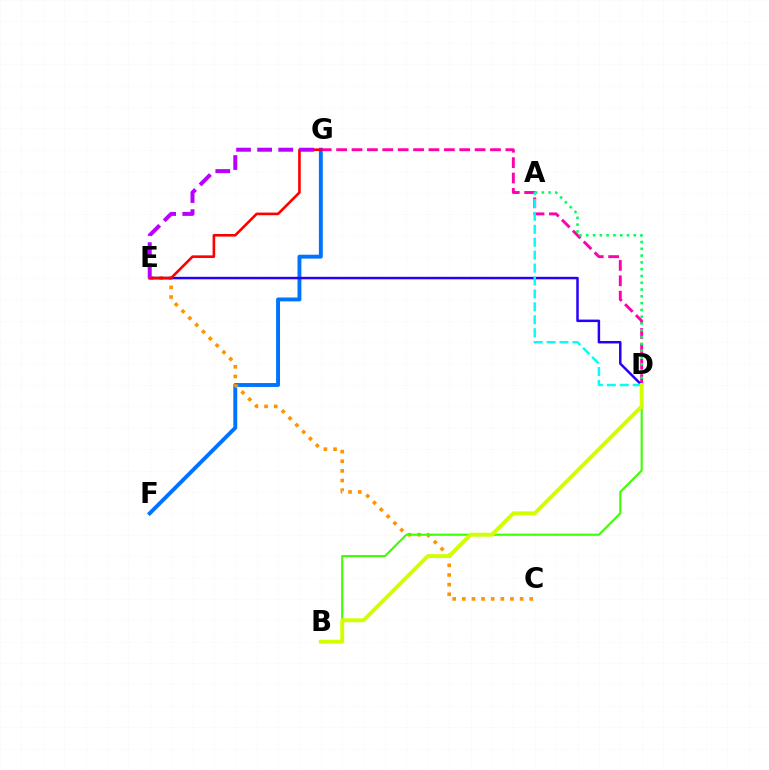{('F', 'G'): [{'color': '#0074ff', 'line_style': 'solid', 'thickness': 2.81}], ('C', 'E'): [{'color': '#ff9400', 'line_style': 'dotted', 'thickness': 2.62}], ('D', 'G'): [{'color': '#ff00ac', 'line_style': 'dashed', 'thickness': 2.09}], ('B', 'D'): [{'color': '#3dff00', 'line_style': 'solid', 'thickness': 1.52}, {'color': '#d1ff00', 'line_style': 'solid', 'thickness': 2.83}], ('D', 'E'): [{'color': '#2500ff', 'line_style': 'solid', 'thickness': 1.79}], ('E', 'G'): [{'color': '#ff0000', 'line_style': 'solid', 'thickness': 1.89}, {'color': '#b900ff', 'line_style': 'dashed', 'thickness': 2.86}], ('A', 'D'): [{'color': '#00ff5c', 'line_style': 'dotted', 'thickness': 1.85}, {'color': '#00fff6', 'line_style': 'dashed', 'thickness': 1.76}]}